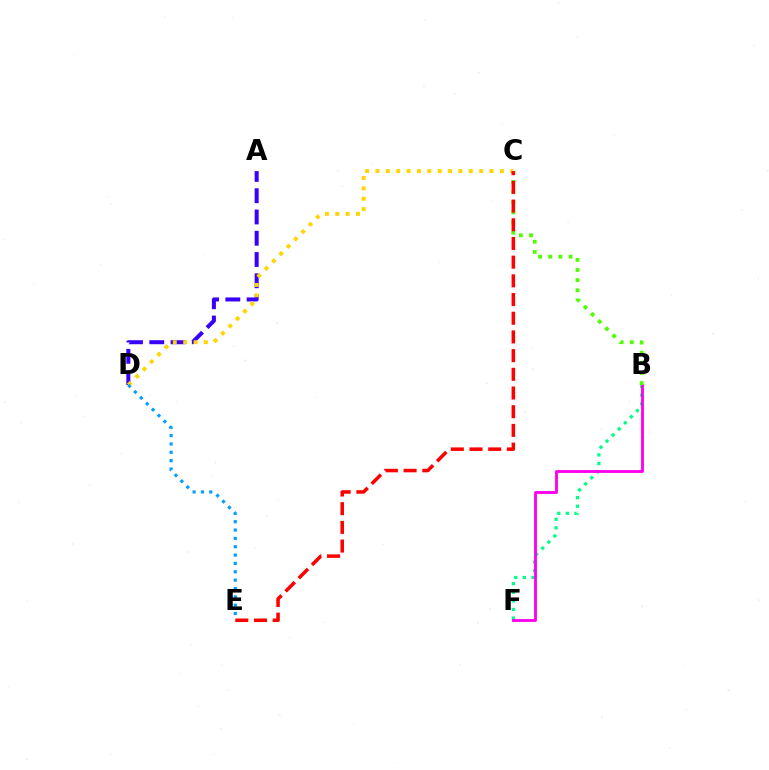{('B', 'F'): [{'color': '#00ff86', 'line_style': 'dotted', 'thickness': 2.34}, {'color': '#ff00ed', 'line_style': 'solid', 'thickness': 2.05}], ('A', 'D'): [{'color': '#3700ff', 'line_style': 'dashed', 'thickness': 2.89}], ('C', 'D'): [{'color': '#ffd500', 'line_style': 'dotted', 'thickness': 2.82}], ('D', 'E'): [{'color': '#009eff', 'line_style': 'dotted', 'thickness': 2.27}], ('B', 'C'): [{'color': '#4fff00', 'line_style': 'dotted', 'thickness': 2.76}], ('C', 'E'): [{'color': '#ff0000', 'line_style': 'dashed', 'thickness': 2.54}]}